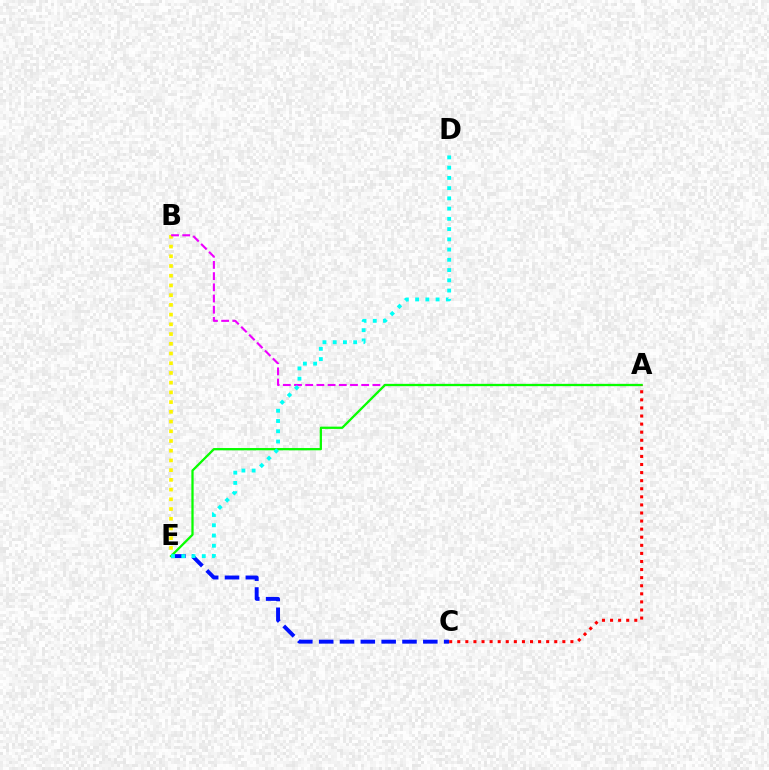{('B', 'E'): [{'color': '#fcf500', 'line_style': 'dotted', 'thickness': 2.64}], ('C', 'E'): [{'color': '#0010ff', 'line_style': 'dashed', 'thickness': 2.83}], ('A', 'B'): [{'color': '#ee00ff', 'line_style': 'dashed', 'thickness': 1.52}], ('A', 'E'): [{'color': '#08ff00', 'line_style': 'solid', 'thickness': 1.64}], ('A', 'C'): [{'color': '#ff0000', 'line_style': 'dotted', 'thickness': 2.2}], ('D', 'E'): [{'color': '#00fff6', 'line_style': 'dotted', 'thickness': 2.78}]}